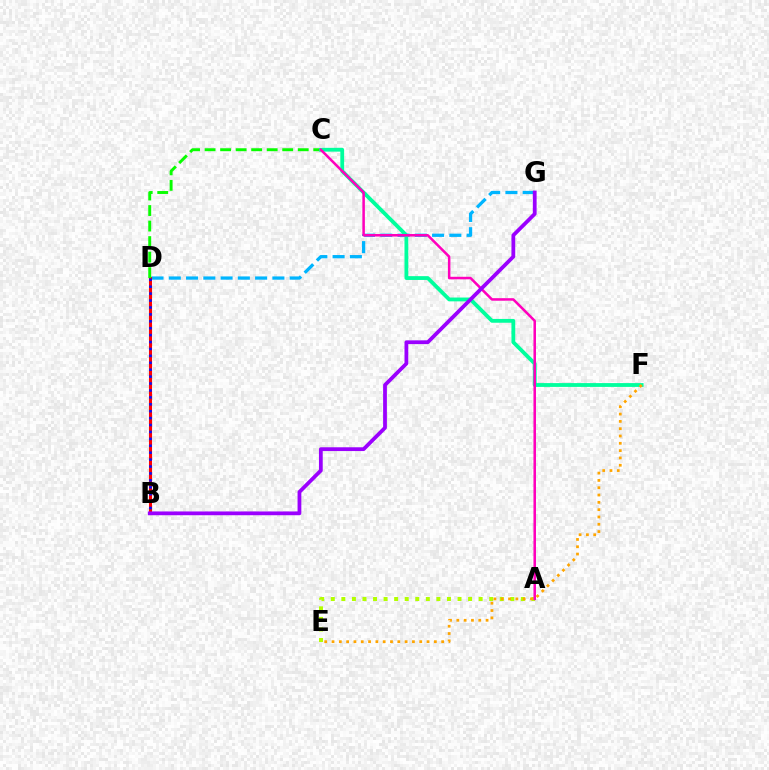{('D', 'G'): [{'color': '#00b5ff', 'line_style': 'dashed', 'thickness': 2.35}], ('B', 'D'): [{'color': '#ff0000', 'line_style': 'solid', 'thickness': 2.22}, {'color': '#0010ff', 'line_style': 'dotted', 'thickness': 1.88}], ('C', 'D'): [{'color': '#08ff00', 'line_style': 'dashed', 'thickness': 2.11}], ('C', 'F'): [{'color': '#00ff9d', 'line_style': 'solid', 'thickness': 2.74}], ('A', 'E'): [{'color': '#b3ff00', 'line_style': 'dotted', 'thickness': 2.87}], ('A', 'C'): [{'color': '#ff00bd', 'line_style': 'solid', 'thickness': 1.82}], ('B', 'G'): [{'color': '#9b00ff', 'line_style': 'solid', 'thickness': 2.72}], ('E', 'F'): [{'color': '#ffa500', 'line_style': 'dotted', 'thickness': 1.99}]}